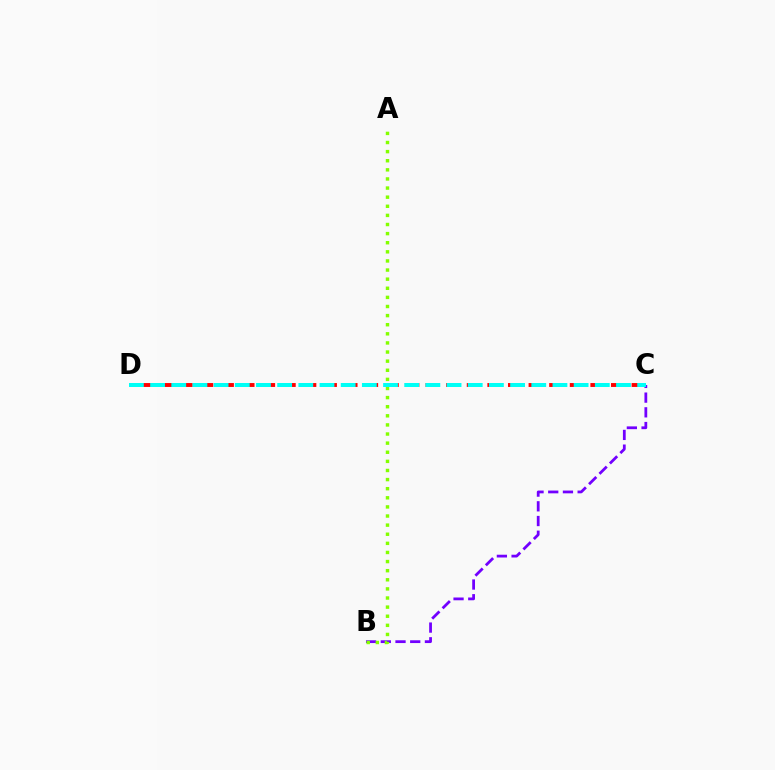{('B', 'C'): [{'color': '#7200ff', 'line_style': 'dashed', 'thickness': 2.0}], ('C', 'D'): [{'color': '#ff0000', 'line_style': 'dashed', 'thickness': 2.8}, {'color': '#00fff6', 'line_style': 'dashed', 'thickness': 2.88}], ('A', 'B'): [{'color': '#84ff00', 'line_style': 'dotted', 'thickness': 2.48}]}